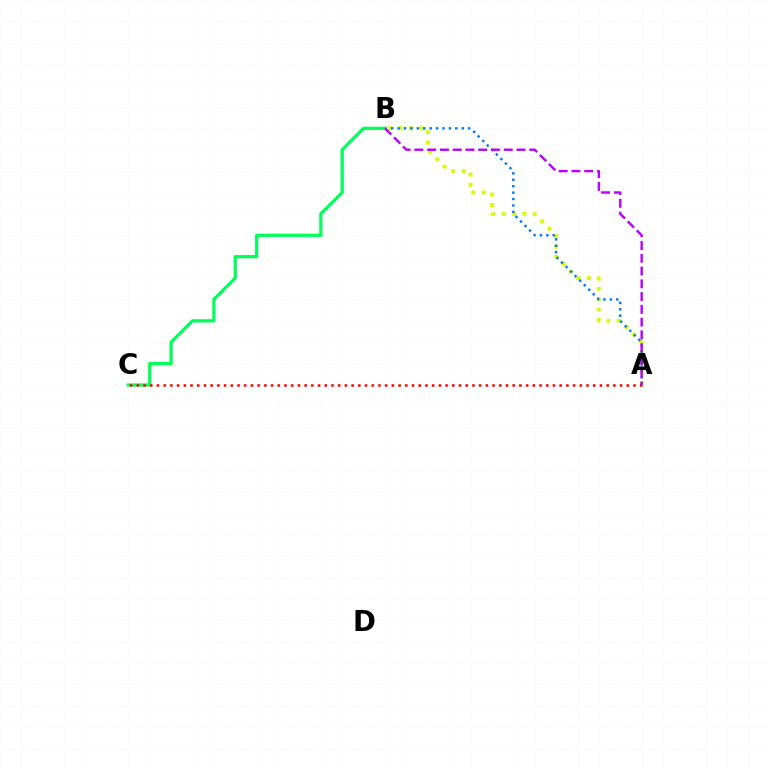{('A', 'B'): [{'color': '#d1ff00', 'line_style': 'dotted', 'thickness': 2.82}, {'color': '#0074ff', 'line_style': 'dotted', 'thickness': 1.74}, {'color': '#b900ff', 'line_style': 'dashed', 'thickness': 1.73}], ('B', 'C'): [{'color': '#00ff5c', 'line_style': 'solid', 'thickness': 2.33}], ('A', 'C'): [{'color': '#ff0000', 'line_style': 'dotted', 'thickness': 1.82}]}